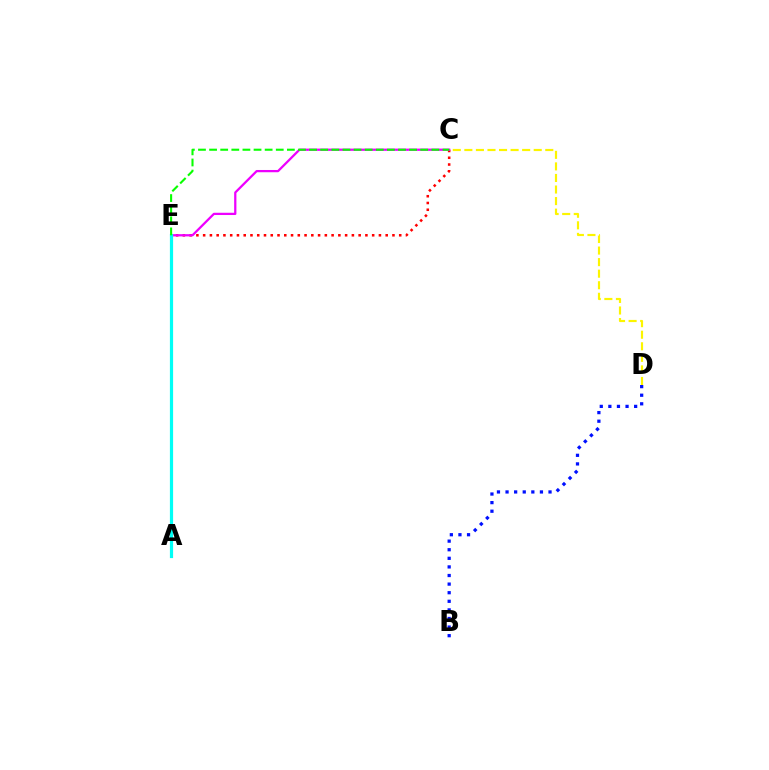{('C', 'D'): [{'color': '#fcf500', 'line_style': 'dashed', 'thickness': 1.57}], ('C', 'E'): [{'color': '#ff0000', 'line_style': 'dotted', 'thickness': 1.84}, {'color': '#ee00ff', 'line_style': 'solid', 'thickness': 1.62}, {'color': '#08ff00', 'line_style': 'dashed', 'thickness': 1.51}], ('B', 'D'): [{'color': '#0010ff', 'line_style': 'dotted', 'thickness': 2.34}], ('A', 'E'): [{'color': '#00fff6', 'line_style': 'solid', 'thickness': 2.31}]}